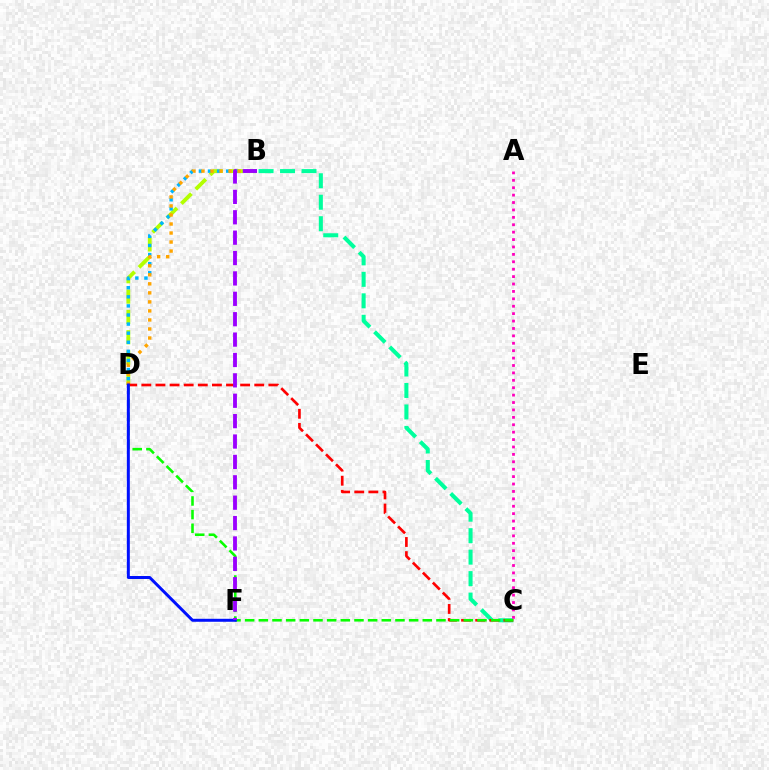{('B', 'D'): [{'color': '#b3ff00', 'line_style': 'dashed', 'thickness': 2.76}, {'color': '#00b5ff', 'line_style': 'dotted', 'thickness': 2.47}, {'color': '#ffa500', 'line_style': 'dotted', 'thickness': 2.45}], ('B', 'C'): [{'color': '#00ff9d', 'line_style': 'dashed', 'thickness': 2.92}], ('C', 'D'): [{'color': '#ff0000', 'line_style': 'dashed', 'thickness': 1.92}, {'color': '#08ff00', 'line_style': 'dashed', 'thickness': 1.86}], ('A', 'C'): [{'color': '#ff00bd', 'line_style': 'dotted', 'thickness': 2.01}], ('D', 'F'): [{'color': '#0010ff', 'line_style': 'solid', 'thickness': 2.15}], ('B', 'F'): [{'color': '#9b00ff', 'line_style': 'dashed', 'thickness': 2.77}]}